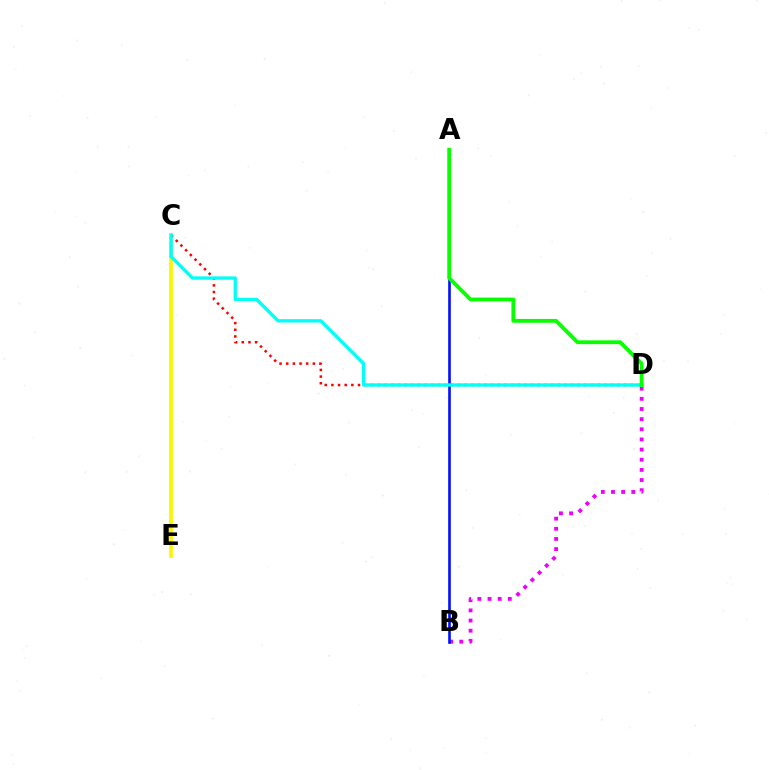{('B', 'D'): [{'color': '#ee00ff', 'line_style': 'dotted', 'thickness': 2.76}], ('A', 'B'): [{'color': '#0010ff', 'line_style': 'solid', 'thickness': 1.89}], ('C', 'E'): [{'color': '#fcf500', 'line_style': 'solid', 'thickness': 2.68}], ('C', 'D'): [{'color': '#ff0000', 'line_style': 'dotted', 'thickness': 1.81}, {'color': '#00fff6', 'line_style': 'solid', 'thickness': 2.4}], ('A', 'D'): [{'color': '#08ff00', 'line_style': 'solid', 'thickness': 2.74}]}